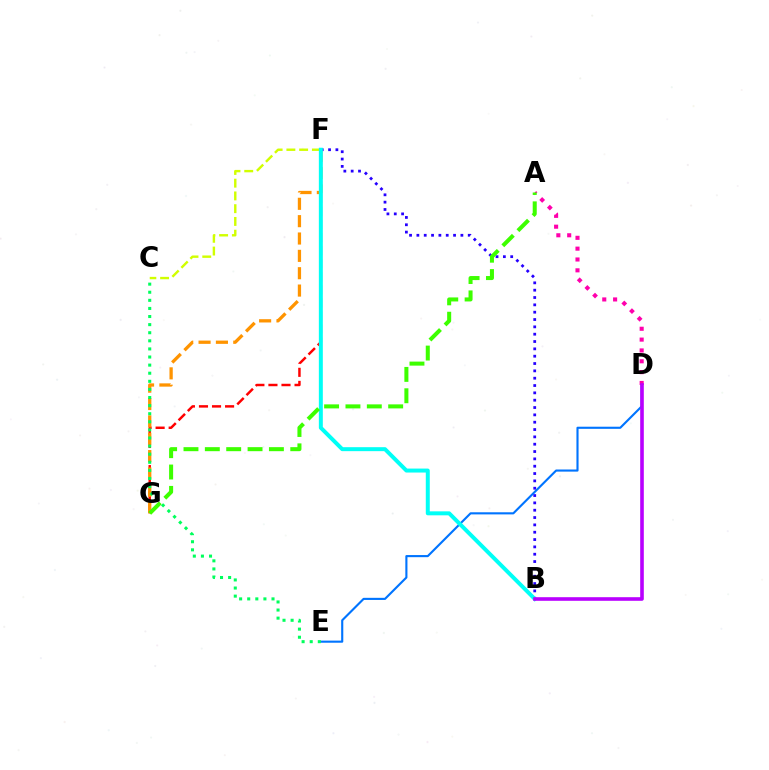{('D', 'E'): [{'color': '#0074ff', 'line_style': 'solid', 'thickness': 1.53}], ('F', 'G'): [{'color': '#ff0000', 'line_style': 'dashed', 'thickness': 1.77}, {'color': '#ff9400', 'line_style': 'dashed', 'thickness': 2.36}], ('B', 'F'): [{'color': '#2500ff', 'line_style': 'dotted', 'thickness': 1.99}, {'color': '#00fff6', 'line_style': 'solid', 'thickness': 2.86}], ('C', 'F'): [{'color': '#d1ff00', 'line_style': 'dashed', 'thickness': 1.73}], ('A', 'D'): [{'color': '#ff00ac', 'line_style': 'dotted', 'thickness': 2.94}], ('B', 'D'): [{'color': '#b900ff', 'line_style': 'solid', 'thickness': 2.6}], ('C', 'E'): [{'color': '#00ff5c', 'line_style': 'dotted', 'thickness': 2.2}], ('A', 'G'): [{'color': '#3dff00', 'line_style': 'dashed', 'thickness': 2.9}]}